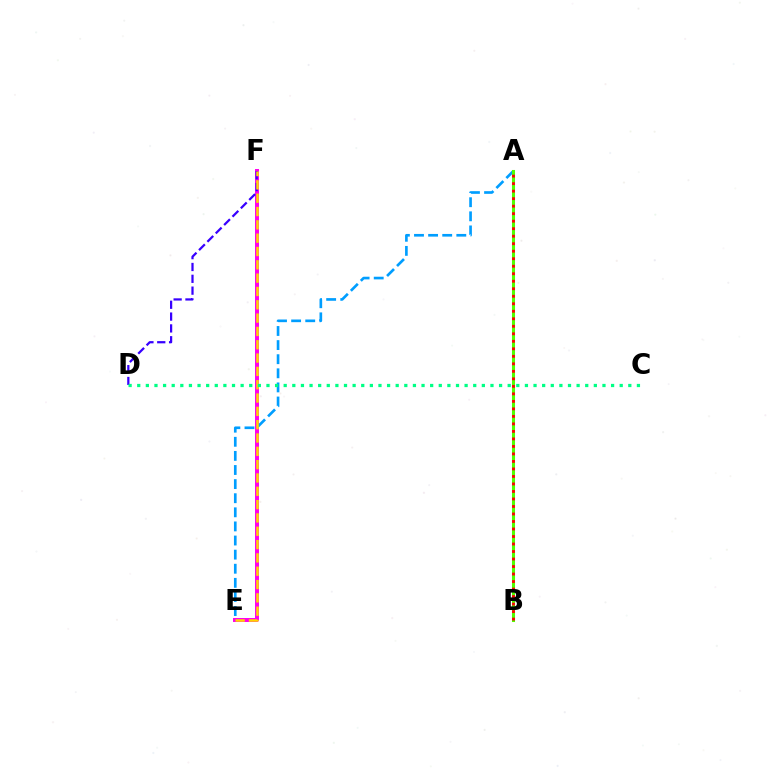{('E', 'F'): [{'color': '#ff00ed', 'line_style': 'solid', 'thickness': 2.86}, {'color': '#ffd500', 'line_style': 'dashed', 'thickness': 1.81}], ('A', 'E'): [{'color': '#009eff', 'line_style': 'dashed', 'thickness': 1.92}], ('D', 'F'): [{'color': '#3700ff', 'line_style': 'dashed', 'thickness': 1.61}], ('A', 'B'): [{'color': '#4fff00', 'line_style': 'solid', 'thickness': 2.2}, {'color': '#ff0000', 'line_style': 'dotted', 'thickness': 2.04}], ('C', 'D'): [{'color': '#00ff86', 'line_style': 'dotted', 'thickness': 2.34}]}